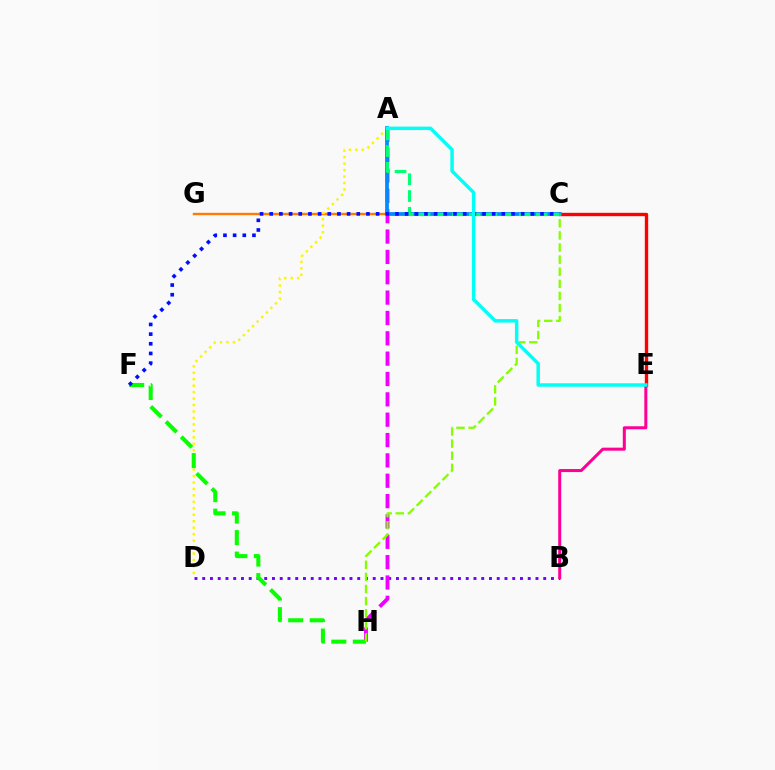{('B', 'D'): [{'color': '#7200ff', 'line_style': 'dotted', 'thickness': 2.11}], ('C', 'E'): [{'color': '#ff0000', 'line_style': 'solid', 'thickness': 2.43}], ('A', 'H'): [{'color': '#ee00ff', 'line_style': 'dashed', 'thickness': 2.76}], ('C', 'G'): [{'color': '#ff7c00', 'line_style': 'solid', 'thickness': 1.72}], ('B', 'E'): [{'color': '#ff0094', 'line_style': 'solid', 'thickness': 2.18}], ('A', 'D'): [{'color': '#fcf500', 'line_style': 'dotted', 'thickness': 1.75}], ('F', 'H'): [{'color': '#08ff00', 'line_style': 'dashed', 'thickness': 2.92}], ('C', 'H'): [{'color': '#84ff00', 'line_style': 'dashed', 'thickness': 1.65}], ('A', 'C'): [{'color': '#008cff', 'line_style': 'solid', 'thickness': 2.69}, {'color': '#00ff74', 'line_style': 'dashed', 'thickness': 2.27}], ('C', 'F'): [{'color': '#0010ff', 'line_style': 'dotted', 'thickness': 2.63}], ('A', 'E'): [{'color': '#00fff6', 'line_style': 'solid', 'thickness': 2.49}]}